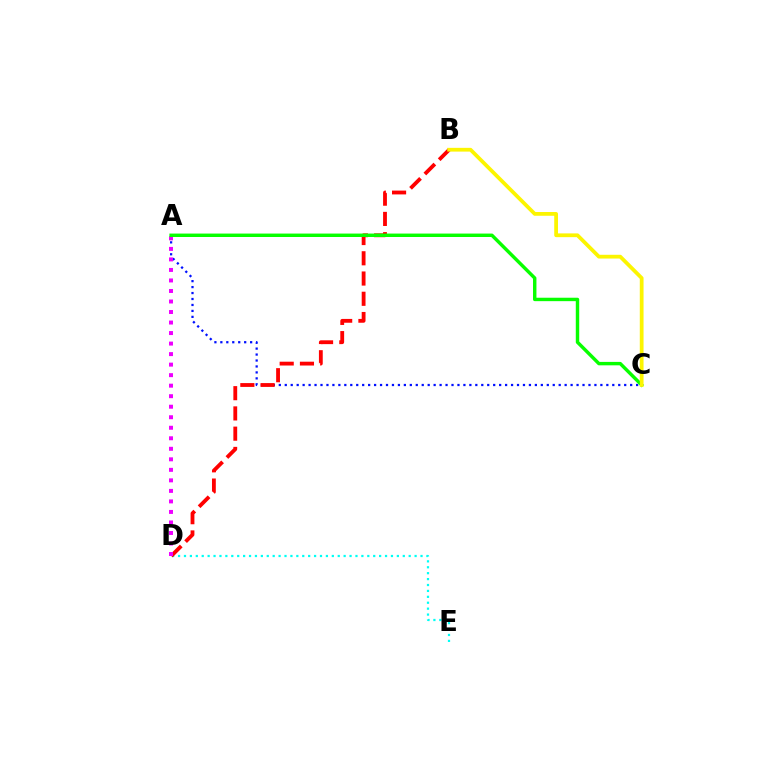{('D', 'E'): [{'color': '#00fff6', 'line_style': 'dotted', 'thickness': 1.61}], ('A', 'C'): [{'color': '#0010ff', 'line_style': 'dotted', 'thickness': 1.62}, {'color': '#08ff00', 'line_style': 'solid', 'thickness': 2.47}], ('B', 'D'): [{'color': '#ff0000', 'line_style': 'dashed', 'thickness': 2.75}], ('A', 'D'): [{'color': '#ee00ff', 'line_style': 'dotted', 'thickness': 2.86}], ('B', 'C'): [{'color': '#fcf500', 'line_style': 'solid', 'thickness': 2.71}]}